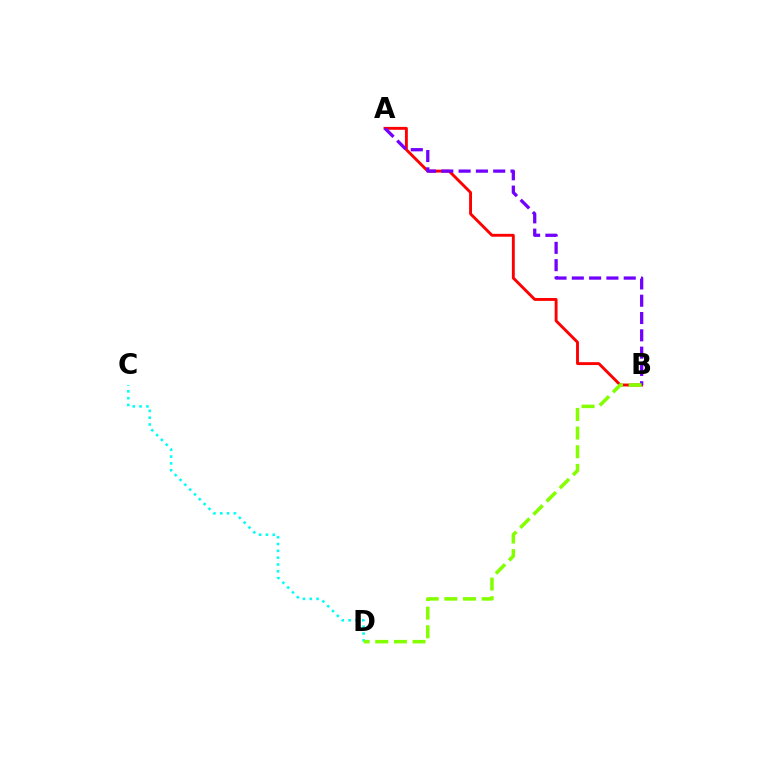{('A', 'B'): [{'color': '#ff0000', 'line_style': 'solid', 'thickness': 2.08}, {'color': '#7200ff', 'line_style': 'dashed', 'thickness': 2.35}], ('C', 'D'): [{'color': '#00fff6', 'line_style': 'dotted', 'thickness': 1.85}], ('B', 'D'): [{'color': '#84ff00', 'line_style': 'dashed', 'thickness': 2.53}]}